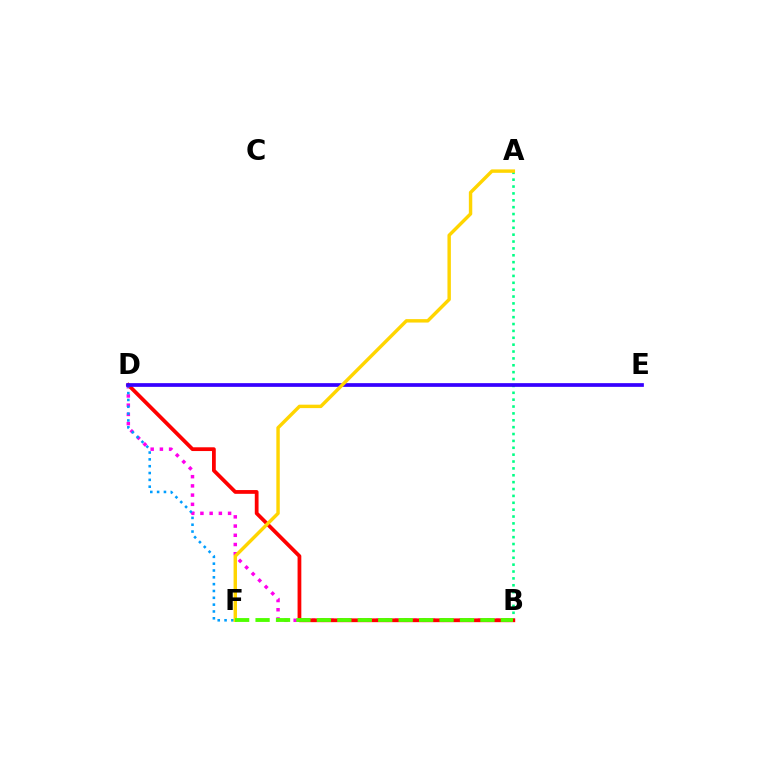{('B', 'D'): [{'color': '#ff00ed', 'line_style': 'dotted', 'thickness': 2.5}, {'color': '#ff0000', 'line_style': 'solid', 'thickness': 2.71}], ('A', 'B'): [{'color': '#00ff86', 'line_style': 'dotted', 'thickness': 1.87}], ('D', 'F'): [{'color': '#009eff', 'line_style': 'dotted', 'thickness': 1.86}], ('D', 'E'): [{'color': '#3700ff', 'line_style': 'solid', 'thickness': 2.67}], ('A', 'F'): [{'color': '#ffd500', 'line_style': 'solid', 'thickness': 2.46}], ('B', 'F'): [{'color': '#4fff00', 'line_style': 'dashed', 'thickness': 2.78}]}